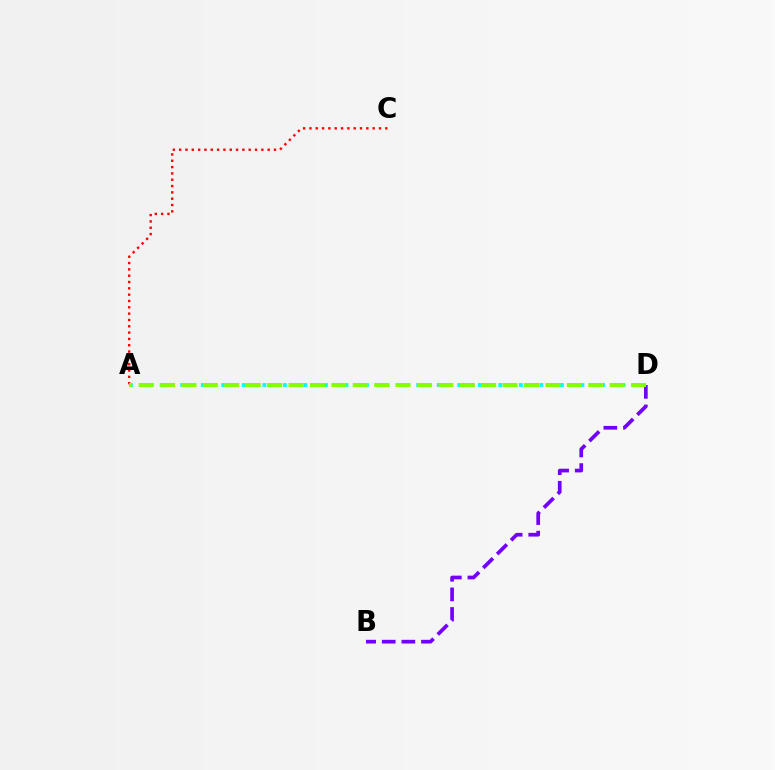{('A', 'C'): [{'color': '#ff0000', 'line_style': 'dotted', 'thickness': 1.72}], ('A', 'D'): [{'color': '#00fff6', 'line_style': 'dotted', 'thickness': 2.79}, {'color': '#84ff00', 'line_style': 'dashed', 'thickness': 2.91}], ('B', 'D'): [{'color': '#7200ff', 'line_style': 'dashed', 'thickness': 2.66}]}